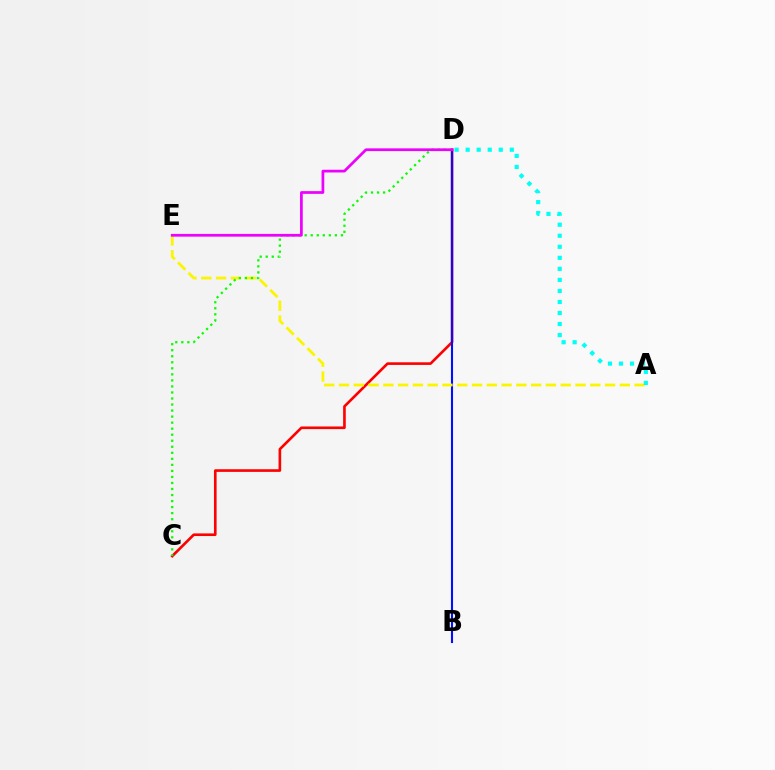{('C', 'D'): [{'color': '#ff0000', 'line_style': 'solid', 'thickness': 1.9}, {'color': '#08ff00', 'line_style': 'dotted', 'thickness': 1.64}], ('B', 'D'): [{'color': '#0010ff', 'line_style': 'solid', 'thickness': 1.51}], ('A', 'E'): [{'color': '#fcf500', 'line_style': 'dashed', 'thickness': 2.01}], ('A', 'D'): [{'color': '#00fff6', 'line_style': 'dotted', 'thickness': 3.0}], ('D', 'E'): [{'color': '#ee00ff', 'line_style': 'solid', 'thickness': 1.97}]}